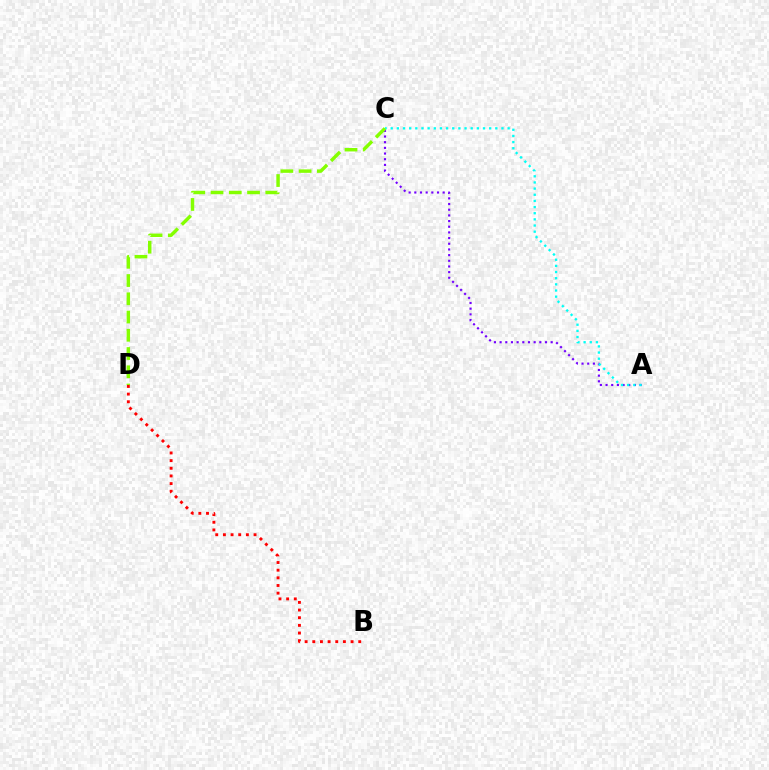{('A', 'C'): [{'color': '#7200ff', 'line_style': 'dotted', 'thickness': 1.54}, {'color': '#00fff6', 'line_style': 'dotted', 'thickness': 1.67}], ('C', 'D'): [{'color': '#84ff00', 'line_style': 'dashed', 'thickness': 2.48}], ('B', 'D'): [{'color': '#ff0000', 'line_style': 'dotted', 'thickness': 2.08}]}